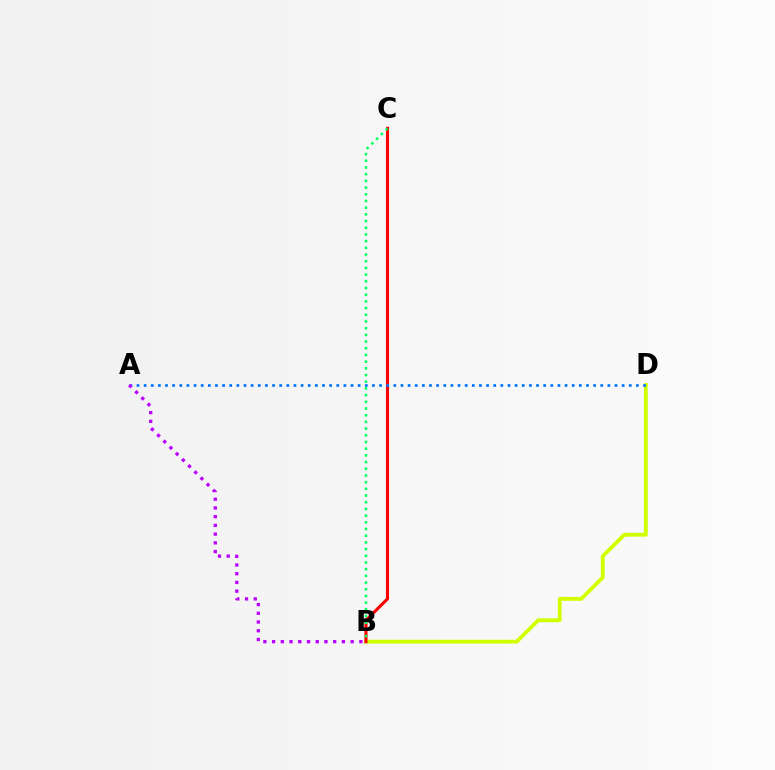{('B', 'D'): [{'color': '#d1ff00', 'line_style': 'solid', 'thickness': 2.77}], ('B', 'C'): [{'color': '#ff0000', 'line_style': 'solid', 'thickness': 2.22}, {'color': '#00ff5c', 'line_style': 'dotted', 'thickness': 1.82}], ('A', 'D'): [{'color': '#0074ff', 'line_style': 'dotted', 'thickness': 1.94}], ('A', 'B'): [{'color': '#b900ff', 'line_style': 'dotted', 'thickness': 2.37}]}